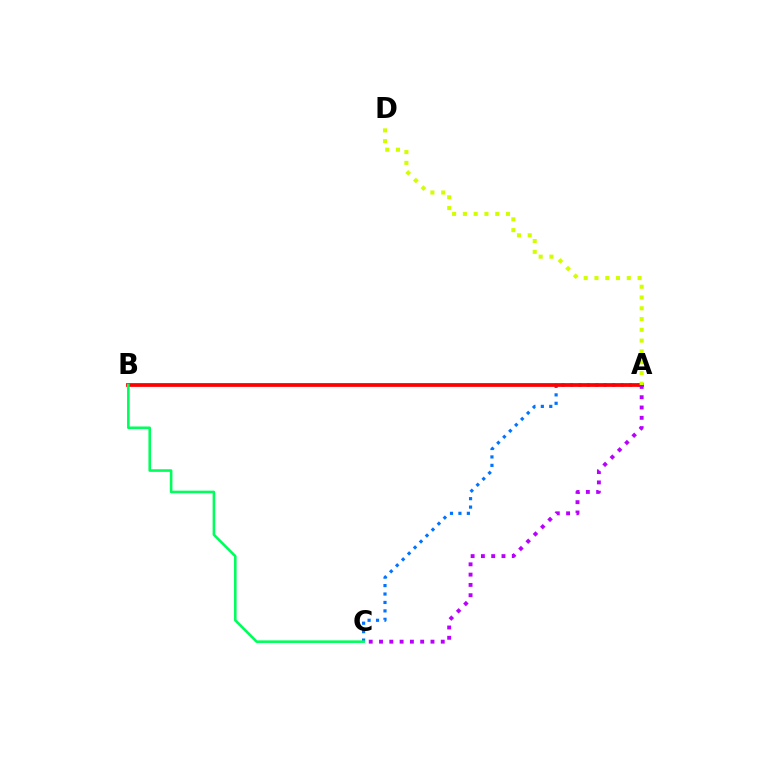{('A', 'C'): [{'color': '#0074ff', 'line_style': 'dotted', 'thickness': 2.29}, {'color': '#b900ff', 'line_style': 'dotted', 'thickness': 2.8}], ('A', 'B'): [{'color': '#ff0000', 'line_style': 'solid', 'thickness': 2.7}], ('B', 'C'): [{'color': '#00ff5c', 'line_style': 'solid', 'thickness': 1.87}], ('A', 'D'): [{'color': '#d1ff00', 'line_style': 'dotted', 'thickness': 2.93}]}